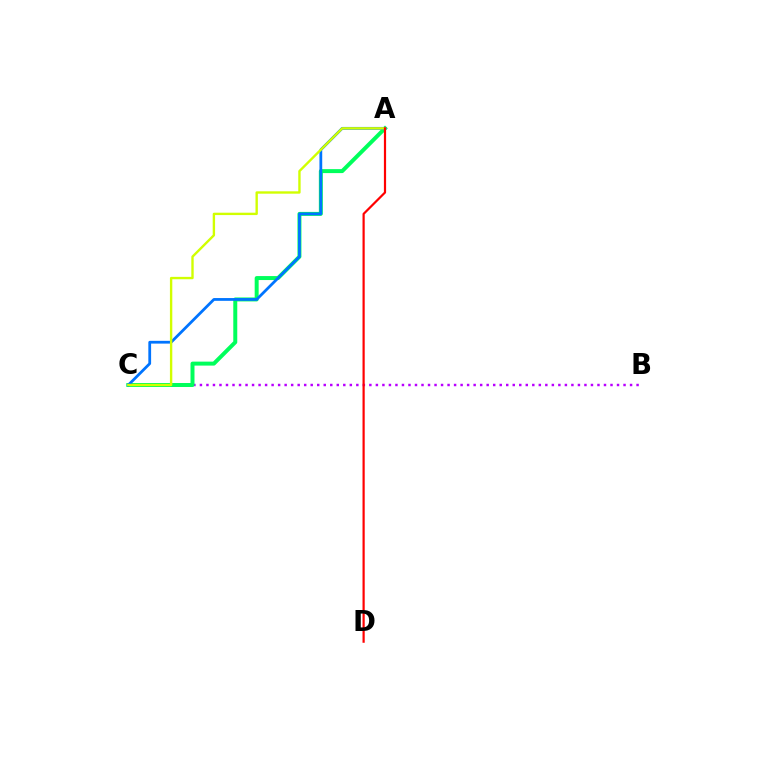{('B', 'C'): [{'color': '#b900ff', 'line_style': 'dotted', 'thickness': 1.77}], ('A', 'C'): [{'color': '#00ff5c', 'line_style': 'solid', 'thickness': 2.86}, {'color': '#0074ff', 'line_style': 'solid', 'thickness': 2.0}, {'color': '#d1ff00', 'line_style': 'solid', 'thickness': 1.71}], ('A', 'D'): [{'color': '#ff0000', 'line_style': 'solid', 'thickness': 1.58}]}